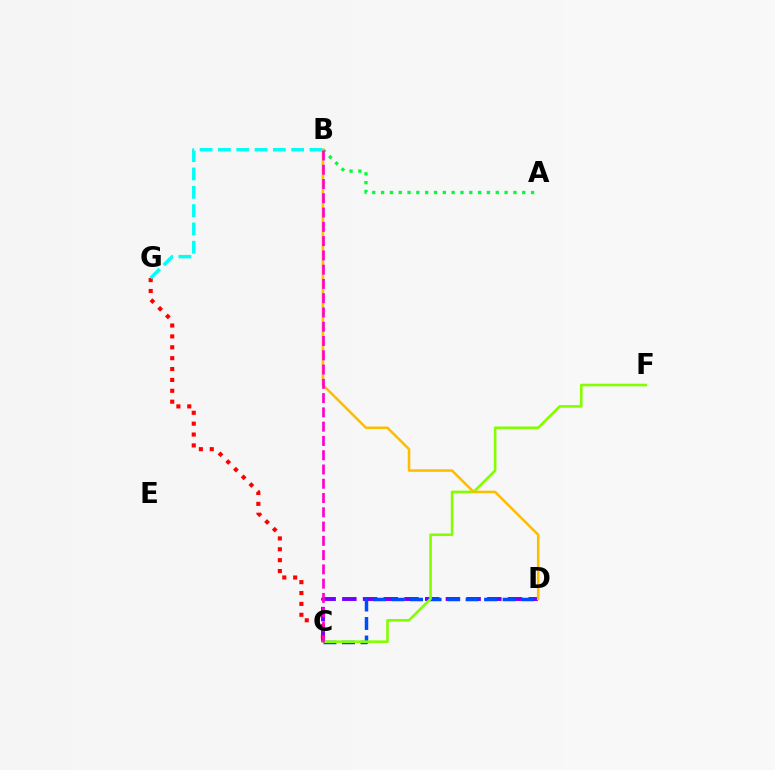{('C', 'D'): [{'color': '#7200ff', 'line_style': 'dashed', 'thickness': 2.81}, {'color': '#004bff', 'line_style': 'dashed', 'thickness': 2.51}], ('A', 'B'): [{'color': '#00ff39', 'line_style': 'dotted', 'thickness': 2.4}], ('C', 'F'): [{'color': '#84ff00', 'line_style': 'solid', 'thickness': 1.88}], ('C', 'G'): [{'color': '#ff0000', 'line_style': 'dotted', 'thickness': 2.96}], ('B', 'D'): [{'color': '#ffbd00', 'line_style': 'solid', 'thickness': 1.84}], ('B', 'G'): [{'color': '#00fff6', 'line_style': 'dashed', 'thickness': 2.49}], ('B', 'C'): [{'color': '#ff00cf', 'line_style': 'dashed', 'thickness': 1.94}]}